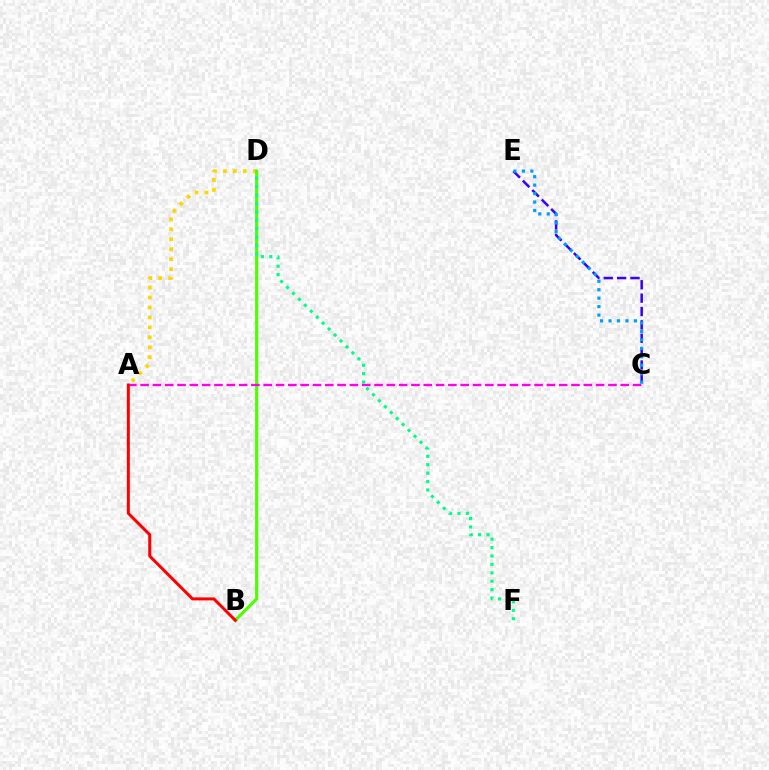{('C', 'E'): [{'color': '#3700ff', 'line_style': 'dashed', 'thickness': 1.82}, {'color': '#009eff', 'line_style': 'dotted', 'thickness': 2.3}], ('A', 'D'): [{'color': '#ffd500', 'line_style': 'dotted', 'thickness': 2.7}], ('B', 'D'): [{'color': '#4fff00', 'line_style': 'solid', 'thickness': 2.27}], ('A', 'C'): [{'color': '#ff00ed', 'line_style': 'dashed', 'thickness': 1.67}], ('A', 'B'): [{'color': '#ff0000', 'line_style': 'solid', 'thickness': 2.15}], ('D', 'F'): [{'color': '#00ff86', 'line_style': 'dotted', 'thickness': 2.28}]}